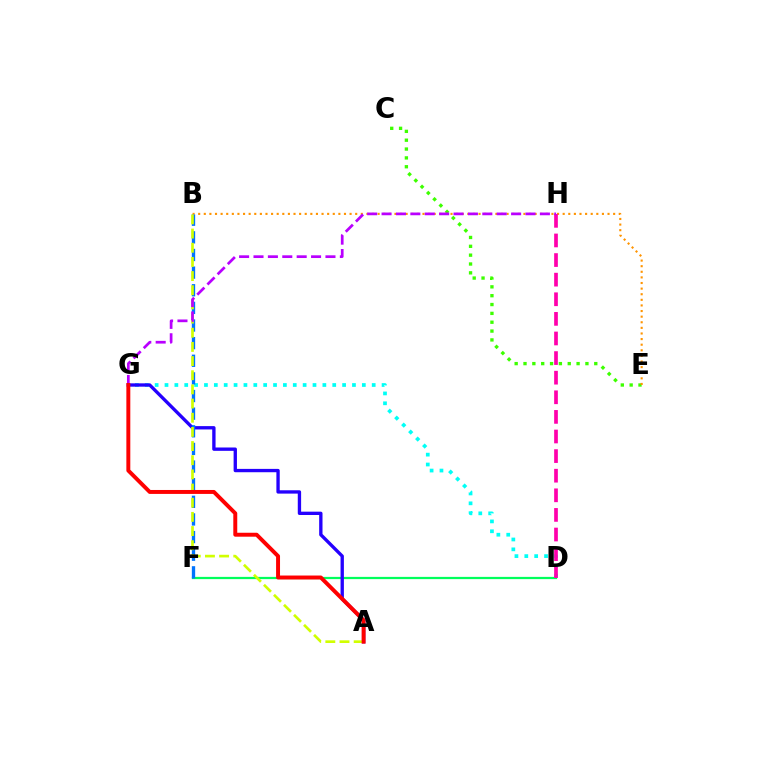{('D', 'F'): [{'color': '#00ff5c', 'line_style': 'solid', 'thickness': 1.61}], ('C', 'E'): [{'color': '#3dff00', 'line_style': 'dotted', 'thickness': 2.4}], ('B', 'E'): [{'color': '#ff9400', 'line_style': 'dotted', 'thickness': 1.52}], ('D', 'G'): [{'color': '#00fff6', 'line_style': 'dotted', 'thickness': 2.68}], ('A', 'G'): [{'color': '#2500ff', 'line_style': 'solid', 'thickness': 2.41}, {'color': '#ff0000', 'line_style': 'solid', 'thickness': 2.84}], ('D', 'H'): [{'color': '#ff00ac', 'line_style': 'dashed', 'thickness': 2.66}], ('B', 'F'): [{'color': '#0074ff', 'line_style': 'dashed', 'thickness': 2.4}], ('A', 'B'): [{'color': '#d1ff00', 'line_style': 'dashed', 'thickness': 1.92}], ('G', 'H'): [{'color': '#b900ff', 'line_style': 'dashed', 'thickness': 1.96}]}